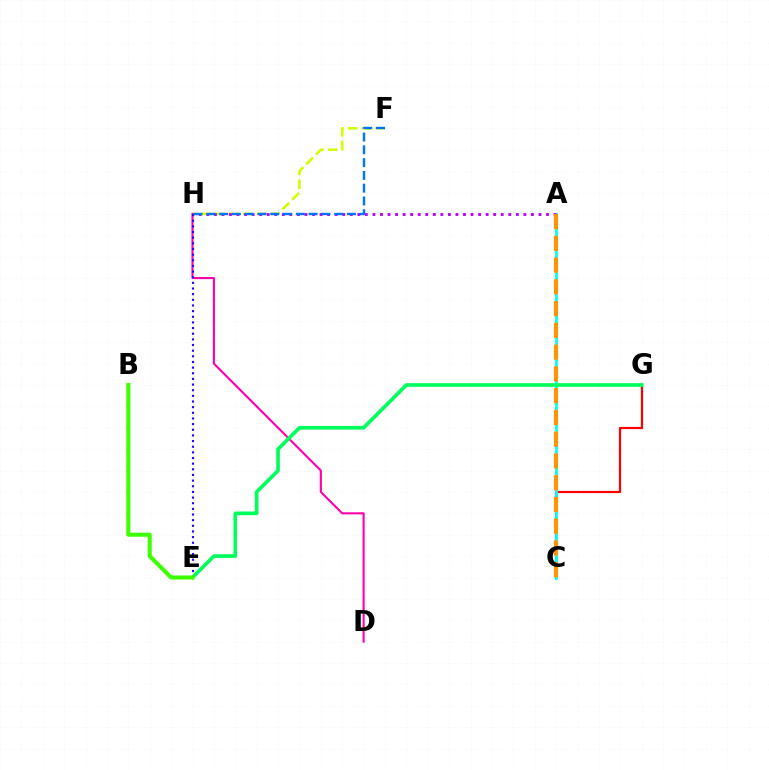{('C', 'G'): [{'color': '#ff0000', 'line_style': 'solid', 'thickness': 1.59}], ('F', 'H'): [{'color': '#d1ff00', 'line_style': 'dashed', 'thickness': 1.87}, {'color': '#0074ff', 'line_style': 'dashed', 'thickness': 1.74}], ('D', 'H'): [{'color': '#ff00ac', 'line_style': 'solid', 'thickness': 1.52}], ('A', 'C'): [{'color': '#00fff6', 'line_style': 'solid', 'thickness': 2.01}, {'color': '#ff9400', 'line_style': 'dashed', 'thickness': 2.96}], ('E', 'H'): [{'color': '#2500ff', 'line_style': 'dotted', 'thickness': 1.54}], ('A', 'H'): [{'color': '#b900ff', 'line_style': 'dotted', 'thickness': 2.05}], ('E', 'G'): [{'color': '#00ff5c', 'line_style': 'solid', 'thickness': 2.63}], ('B', 'E'): [{'color': '#3dff00', 'line_style': 'solid', 'thickness': 2.92}]}